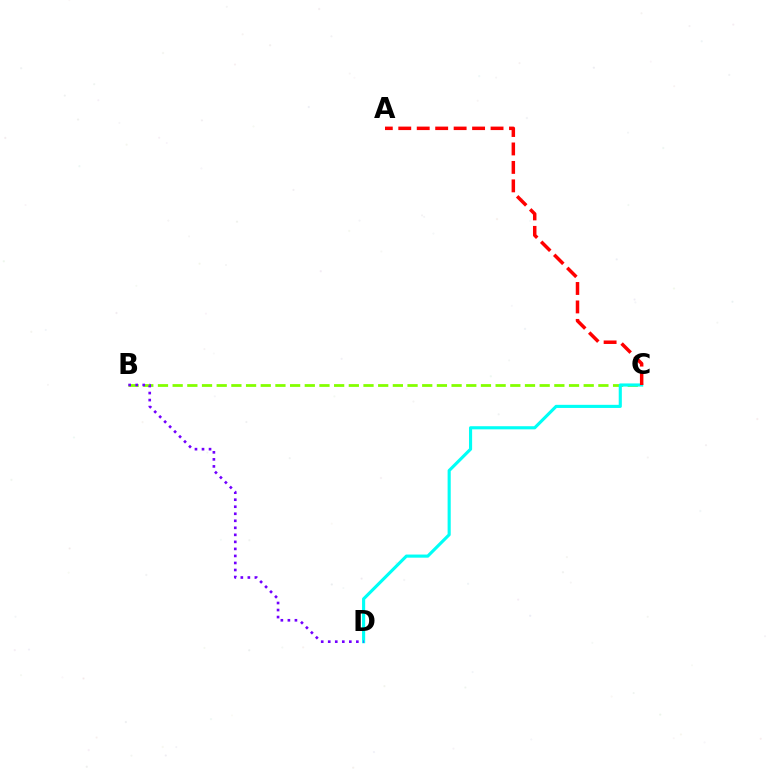{('B', 'C'): [{'color': '#84ff00', 'line_style': 'dashed', 'thickness': 1.99}], ('C', 'D'): [{'color': '#00fff6', 'line_style': 'solid', 'thickness': 2.25}], ('A', 'C'): [{'color': '#ff0000', 'line_style': 'dashed', 'thickness': 2.51}], ('B', 'D'): [{'color': '#7200ff', 'line_style': 'dotted', 'thickness': 1.91}]}